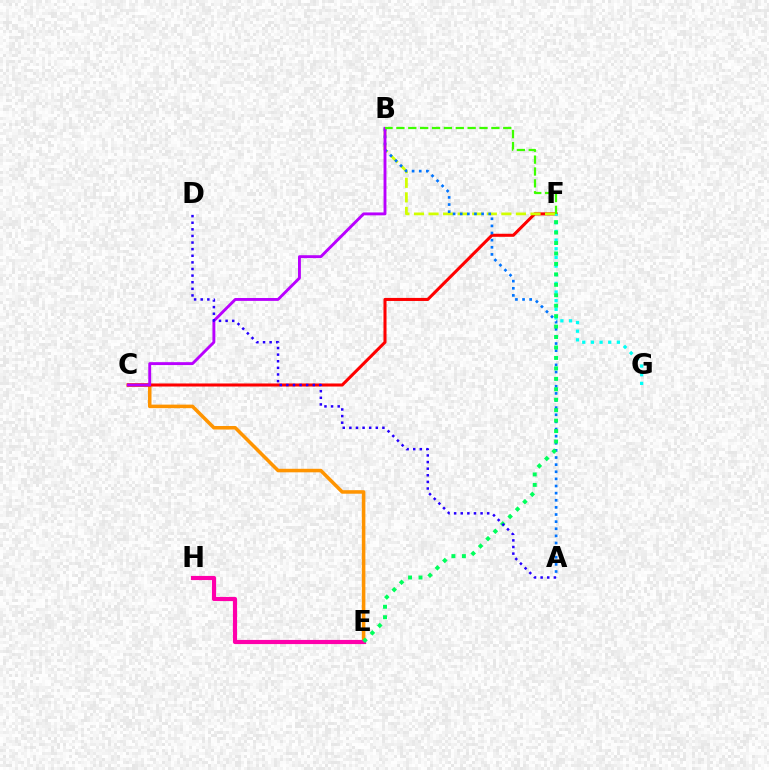{('C', 'E'): [{'color': '#ff9400', 'line_style': 'solid', 'thickness': 2.55}], ('E', 'H'): [{'color': '#ff00ac', 'line_style': 'solid', 'thickness': 2.99}], ('C', 'F'): [{'color': '#ff0000', 'line_style': 'solid', 'thickness': 2.2}], ('F', 'G'): [{'color': '#00fff6', 'line_style': 'dotted', 'thickness': 2.35}], ('B', 'F'): [{'color': '#d1ff00', 'line_style': 'dashed', 'thickness': 1.98}, {'color': '#3dff00', 'line_style': 'dashed', 'thickness': 1.61}], ('A', 'B'): [{'color': '#0074ff', 'line_style': 'dotted', 'thickness': 1.94}], ('B', 'C'): [{'color': '#b900ff', 'line_style': 'solid', 'thickness': 2.08}], ('E', 'F'): [{'color': '#00ff5c', 'line_style': 'dotted', 'thickness': 2.84}], ('A', 'D'): [{'color': '#2500ff', 'line_style': 'dotted', 'thickness': 1.8}]}